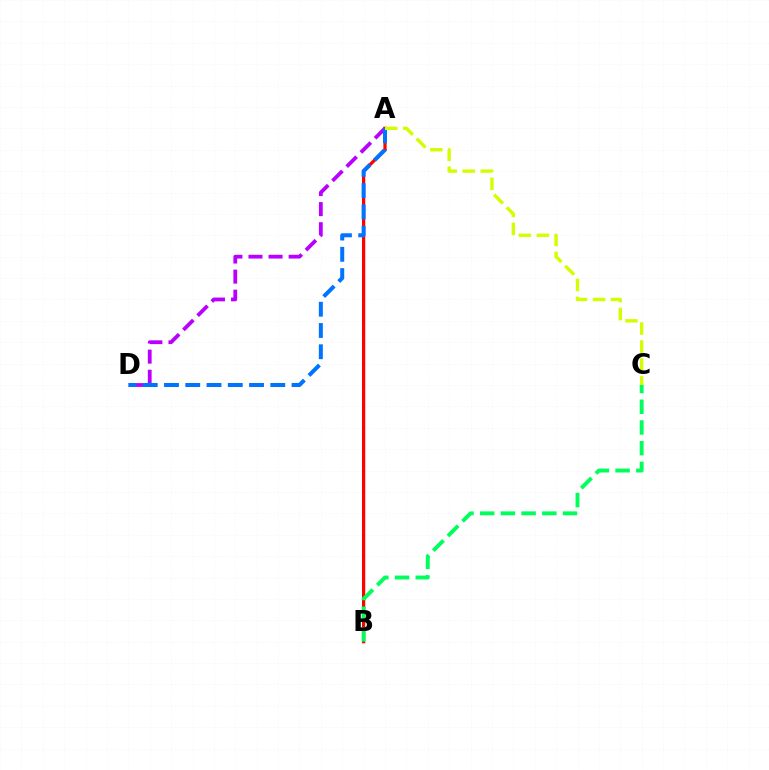{('A', 'B'): [{'color': '#ff0000', 'line_style': 'solid', 'thickness': 2.34}], ('A', 'D'): [{'color': '#b900ff', 'line_style': 'dashed', 'thickness': 2.73}, {'color': '#0074ff', 'line_style': 'dashed', 'thickness': 2.89}], ('B', 'C'): [{'color': '#00ff5c', 'line_style': 'dashed', 'thickness': 2.81}], ('A', 'C'): [{'color': '#d1ff00', 'line_style': 'dashed', 'thickness': 2.44}]}